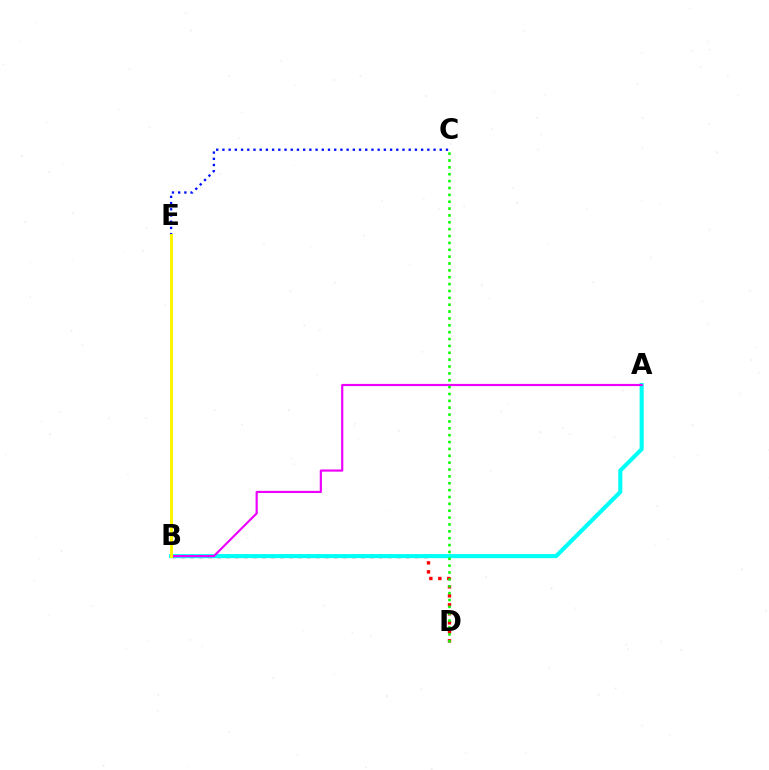{('C', 'E'): [{'color': '#0010ff', 'line_style': 'dotted', 'thickness': 1.69}], ('B', 'D'): [{'color': '#ff0000', 'line_style': 'dotted', 'thickness': 2.44}], ('A', 'B'): [{'color': '#00fff6', 'line_style': 'solid', 'thickness': 2.93}, {'color': '#ee00ff', 'line_style': 'solid', 'thickness': 1.57}], ('B', 'E'): [{'color': '#fcf500', 'line_style': 'solid', 'thickness': 2.15}], ('C', 'D'): [{'color': '#08ff00', 'line_style': 'dotted', 'thickness': 1.87}]}